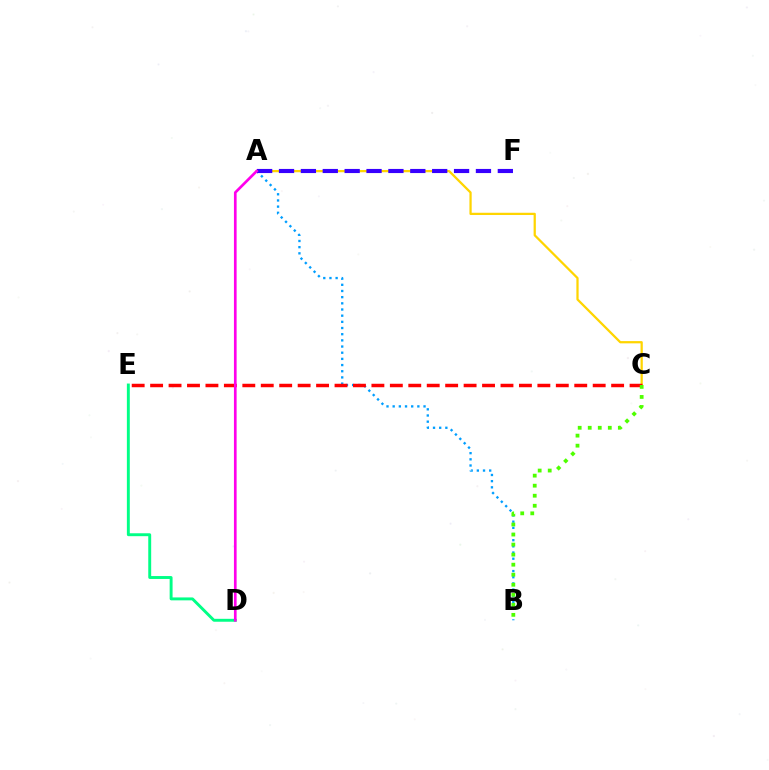{('A', 'C'): [{'color': '#ffd500', 'line_style': 'solid', 'thickness': 1.62}], ('D', 'E'): [{'color': '#00ff86', 'line_style': 'solid', 'thickness': 2.1}], ('A', 'B'): [{'color': '#009eff', 'line_style': 'dotted', 'thickness': 1.68}], ('C', 'E'): [{'color': '#ff0000', 'line_style': 'dashed', 'thickness': 2.51}], ('A', 'F'): [{'color': '#3700ff', 'line_style': 'dashed', 'thickness': 2.97}], ('B', 'C'): [{'color': '#4fff00', 'line_style': 'dotted', 'thickness': 2.73}], ('A', 'D'): [{'color': '#ff00ed', 'line_style': 'solid', 'thickness': 1.93}]}